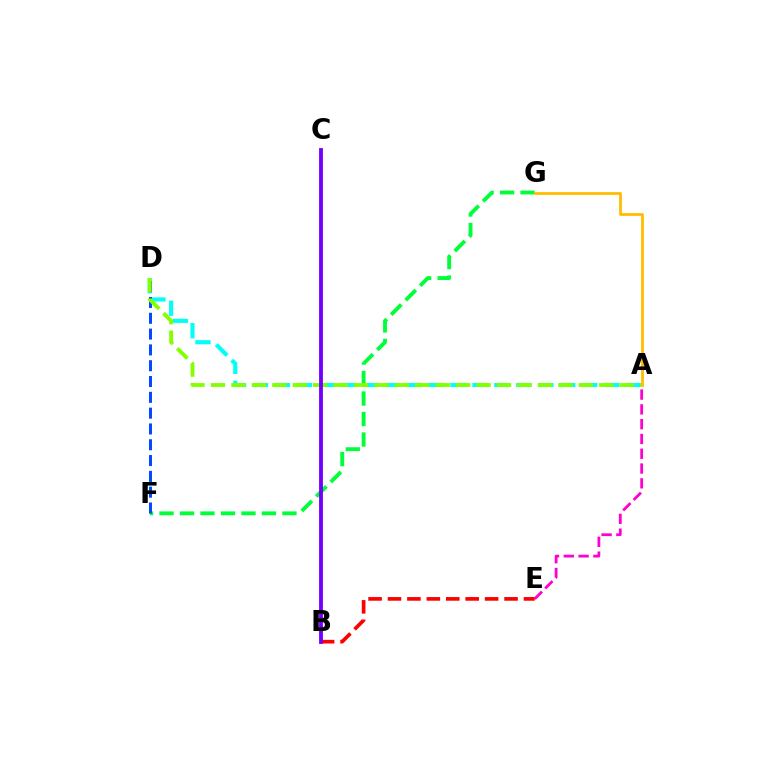{('A', 'E'): [{'color': '#ff00cf', 'line_style': 'dashed', 'thickness': 2.01}], ('B', 'E'): [{'color': '#ff0000', 'line_style': 'dashed', 'thickness': 2.64}], ('F', 'G'): [{'color': '#00ff39', 'line_style': 'dashed', 'thickness': 2.78}], ('A', 'D'): [{'color': '#00fff6', 'line_style': 'dashed', 'thickness': 2.98}, {'color': '#84ff00', 'line_style': 'dashed', 'thickness': 2.78}], ('D', 'F'): [{'color': '#004bff', 'line_style': 'dashed', 'thickness': 2.15}], ('B', 'C'): [{'color': '#7200ff', 'line_style': 'solid', 'thickness': 2.75}], ('A', 'G'): [{'color': '#ffbd00', 'line_style': 'solid', 'thickness': 2.01}]}